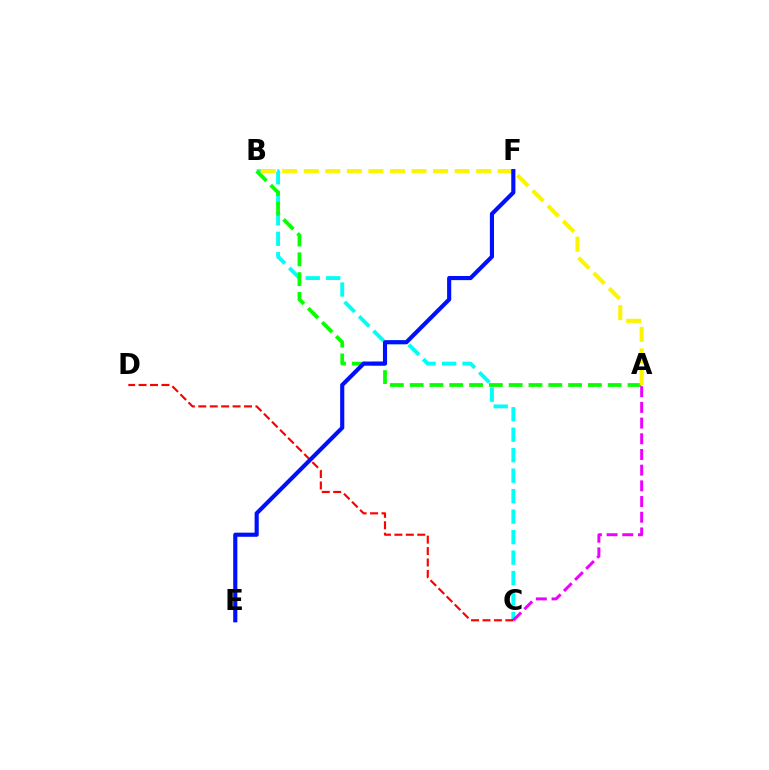{('B', 'C'): [{'color': '#00fff6', 'line_style': 'dashed', 'thickness': 2.78}], ('A', 'B'): [{'color': '#08ff00', 'line_style': 'dashed', 'thickness': 2.69}, {'color': '#fcf500', 'line_style': 'dashed', 'thickness': 2.93}], ('A', 'C'): [{'color': '#ee00ff', 'line_style': 'dashed', 'thickness': 2.13}], ('C', 'D'): [{'color': '#ff0000', 'line_style': 'dashed', 'thickness': 1.55}], ('E', 'F'): [{'color': '#0010ff', 'line_style': 'solid', 'thickness': 2.98}]}